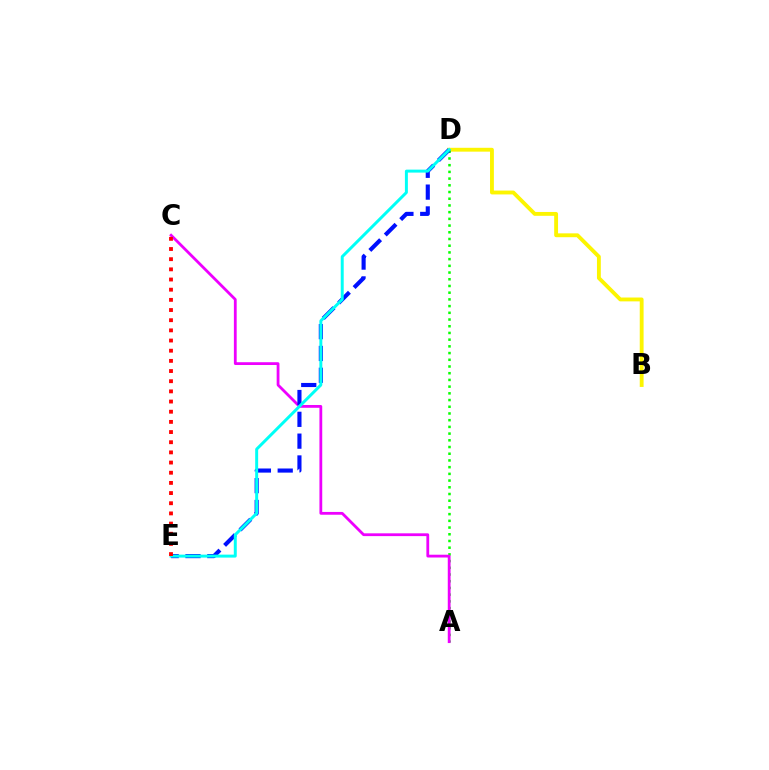{('B', 'D'): [{'color': '#fcf500', 'line_style': 'solid', 'thickness': 2.77}], ('A', 'D'): [{'color': '#08ff00', 'line_style': 'dotted', 'thickness': 1.82}], ('A', 'C'): [{'color': '#ee00ff', 'line_style': 'solid', 'thickness': 2.01}], ('D', 'E'): [{'color': '#0010ff', 'line_style': 'dashed', 'thickness': 2.96}, {'color': '#00fff6', 'line_style': 'solid', 'thickness': 2.14}], ('C', 'E'): [{'color': '#ff0000', 'line_style': 'dotted', 'thickness': 2.76}]}